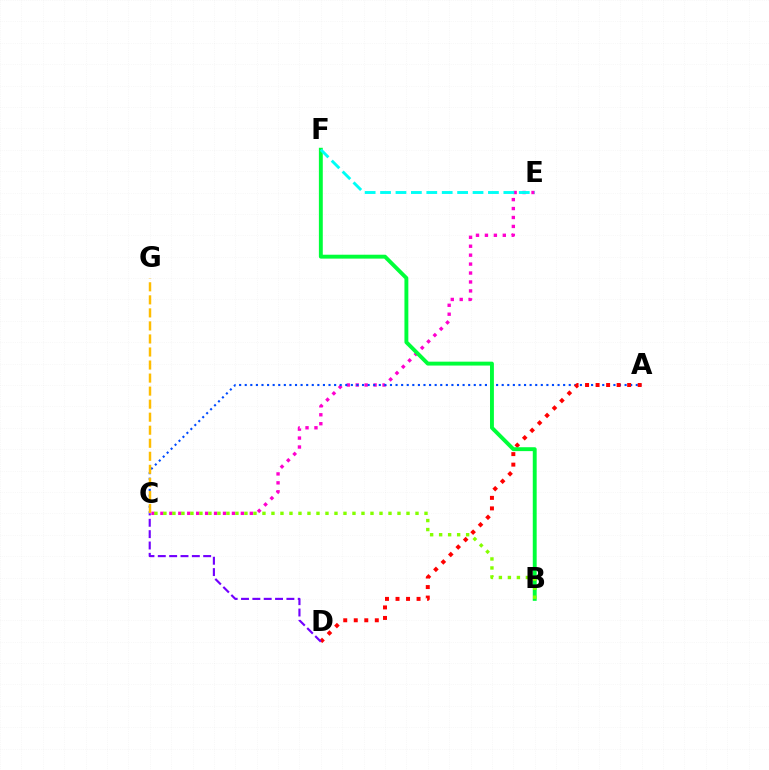{('C', 'E'): [{'color': '#ff00cf', 'line_style': 'dotted', 'thickness': 2.43}], ('A', 'C'): [{'color': '#004bff', 'line_style': 'dotted', 'thickness': 1.52}], ('A', 'D'): [{'color': '#ff0000', 'line_style': 'dotted', 'thickness': 2.86}], ('B', 'F'): [{'color': '#00ff39', 'line_style': 'solid', 'thickness': 2.81}], ('B', 'C'): [{'color': '#84ff00', 'line_style': 'dotted', 'thickness': 2.45}], ('C', 'D'): [{'color': '#7200ff', 'line_style': 'dashed', 'thickness': 1.54}], ('E', 'F'): [{'color': '#00fff6', 'line_style': 'dashed', 'thickness': 2.09}], ('C', 'G'): [{'color': '#ffbd00', 'line_style': 'dashed', 'thickness': 1.77}]}